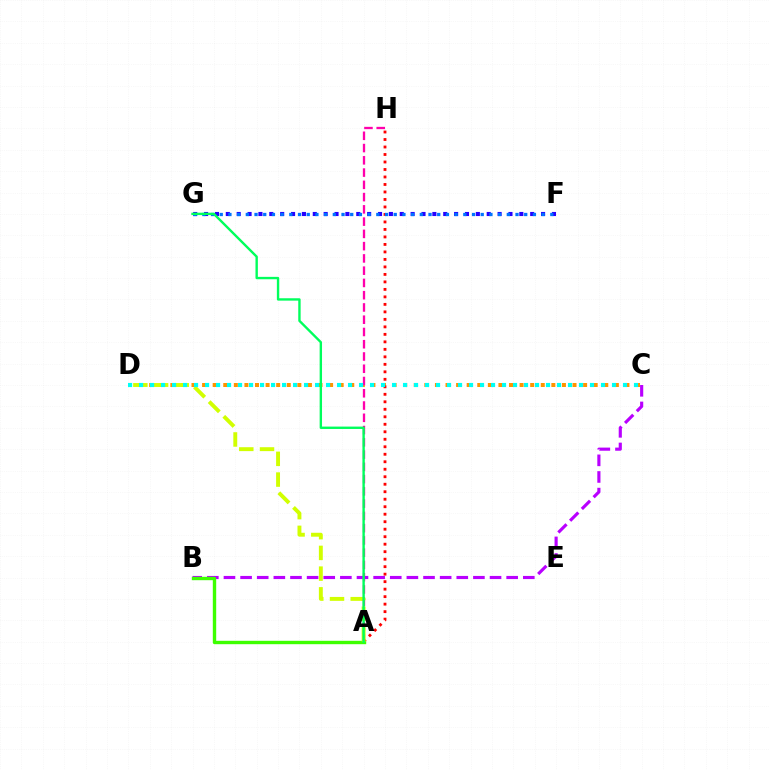{('C', 'D'): [{'color': '#ff9400', 'line_style': 'dotted', 'thickness': 2.88}, {'color': '#00fff6', 'line_style': 'dotted', 'thickness': 2.99}], ('A', 'H'): [{'color': '#ff0000', 'line_style': 'dotted', 'thickness': 2.04}, {'color': '#ff00ac', 'line_style': 'dashed', 'thickness': 1.67}], ('B', 'C'): [{'color': '#b900ff', 'line_style': 'dashed', 'thickness': 2.26}], ('A', 'B'): [{'color': '#3dff00', 'line_style': 'solid', 'thickness': 2.43}], ('F', 'G'): [{'color': '#2500ff', 'line_style': 'dotted', 'thickness': 2.95}, {'color': '#0074ff', 'line_style': 'dotted', 'thickness': 2.36}], ('A', 'D'): [{'color': '#d1ff00', 'line_style': 'dashed', 'thickness': 2.81}], ('A', 'G'): [{'color': '#00ff5c', 'line_style': 'solid', 'thickness': 1.72}]}